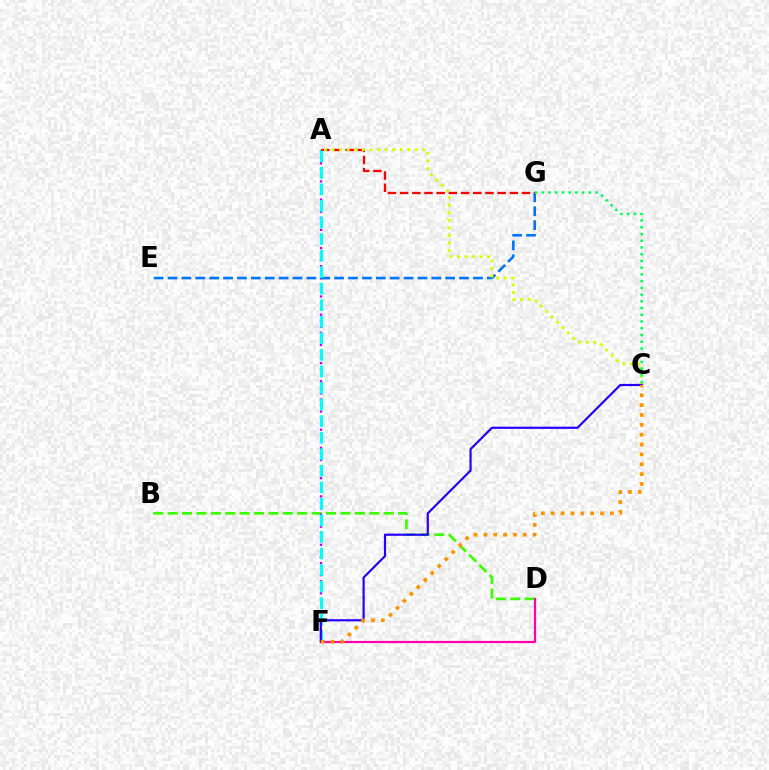{('B', 'D'): [{'color': '#3dff00', 'line_style': 'dashed', 'thickness': 1.96}], ('A', 'F'): [{'color': '#b900ff', 'line_style': 'dotted', 'thickness': 1.65}, {'color': '#00fff6', 'line_style': 'dashed', 'thickness': 2.25}], ('E', 'G'): [{'color': '#0074ff', 'line_style': 'dashed', 'thickness': 1.89}], ('A', 'G'): [{'color': '#ff0000', 'line_style': 'dashed', 'thickness': 1.66}], ('A', 'C'): [{'color': '#d1ff00', 'line_style': 'dotted', 'thickness': 2.06}], ('C', 'G'): [{'color': '#00ff5c', 'line_style': 'dotted', 'thickness': 1.83}], ('D', 'F'): [{'color': '#ff00ac', 'line_style': 'solid', 'thickness': 1.57}], ('C', 'F'): [{'color': '#2500ff', 'line_style': 'solid', 'thickness': 1.58}, {'color': '#ff9400', 'line_style': 'dotted', 'thickness': 2.68}]}